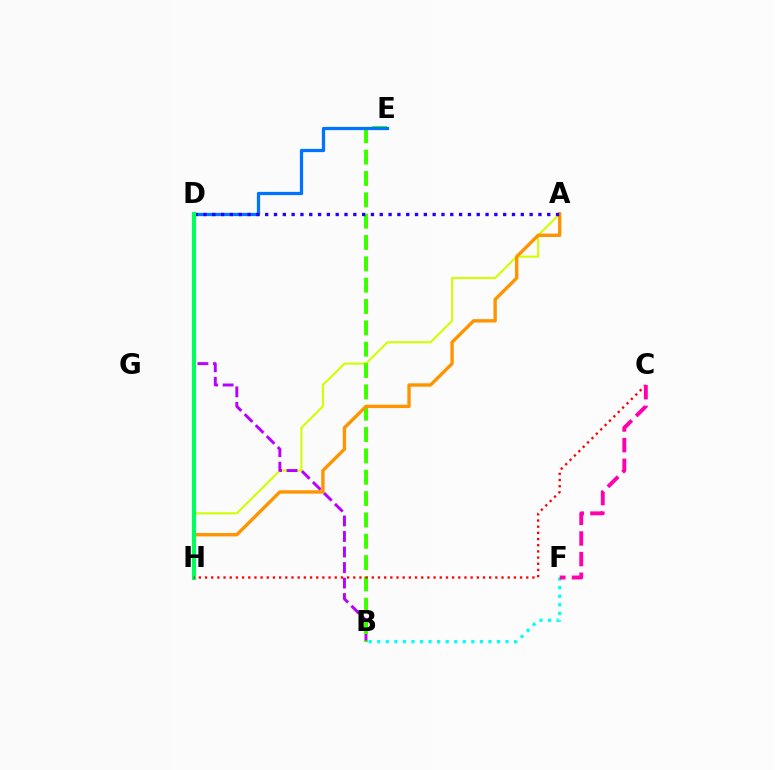{('A', 'H'): [{'color': '#d1ff00', 'line_style': 'solid', 'thickness': 1.51}, {'color': '#ff9400', 'line_style': 'solid', 'thickness': 2.43}], ('B', 'D'): [{'color': '#b900ff', 'line_style': 'dashed', 'thickness': 2.11}], ('B', 'E'): [{'color': '#3dff00', 'line_style': 'dashed', 'thickness': 2.9}], ('D', 'E'): [{'color': '#0074ff', 'line_style': 'solid', 'thickness': 2.34}], ('A', 'D'): [{'color': '#2500ff', 'line_style': 'dotted', 'thickness': 2.39}], ('D', 'H'): [{'color': '#00ff5c', 'line_style': 'solid', 'thickness': 2.96}], ('B', 'F'): [{'color': '#00fff6', 'line_style': 'dotted', 'thickness': 2.32}], ('C', 'H'): [{'color': '#ff0000', 'line_style': 'dotted', 'thickness': 1.68}], ('C', 'F'): [{'color': '#ff00ac', 'line_style': 'dashed', 'thickness': 2.8}]}